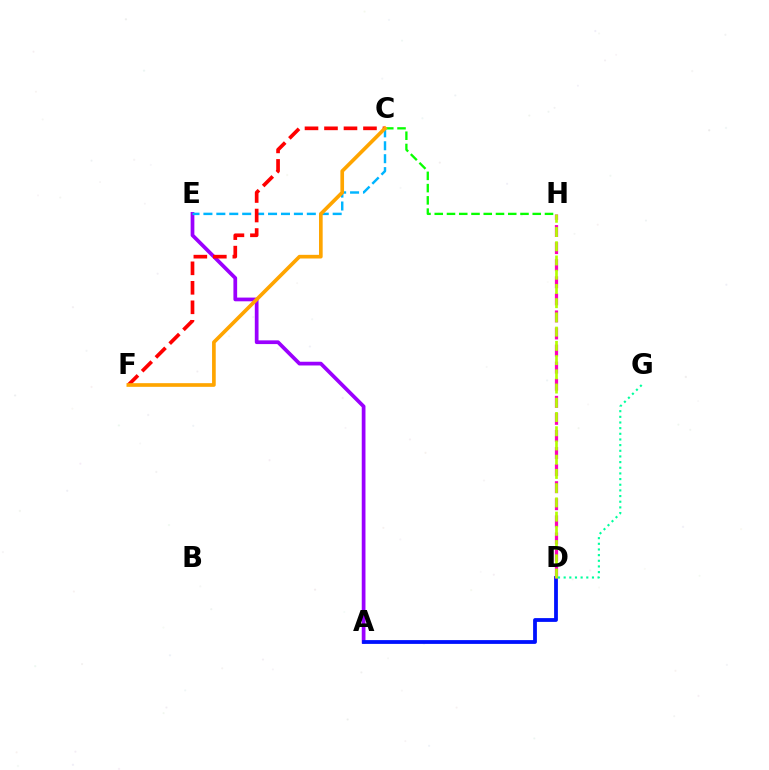{('A', 'E'): [{'color': '#9b00ff', 'line_style': 'solid', 'thickness': 2.68}], ('C', 'E'): [{'color': '#00b5ff', 'line_style': 'dashed', 'thickness': 1.76}], ('C', 'H'): [{'color': '#08ff00', 'line_style': 'dashed', 'thickness': 1.66}], ('A', 'D'): [{'color': '#0010ff', 'line_style': 'solid', 'thickness': 2.73}], ('D', 'H'): [{'color': '#ff00bd', 'line_style': 'dashed', 'thickness': 2.32}, {'color': '#b3ff00', 'line_style': 'dashed', 'thickness': 1.93}], ('C', 'F'): [{'color': '#ff0000', 'line_style': 'dashed', 'thickness': 2.65}, {'color': '#ffa500', 'line_style': 'solid', 'thickness': 2.64}], ('D', 'G'): [{'color': '#00ff9d', 'line_style': 'dotted', 'thickness': 1.54}]}